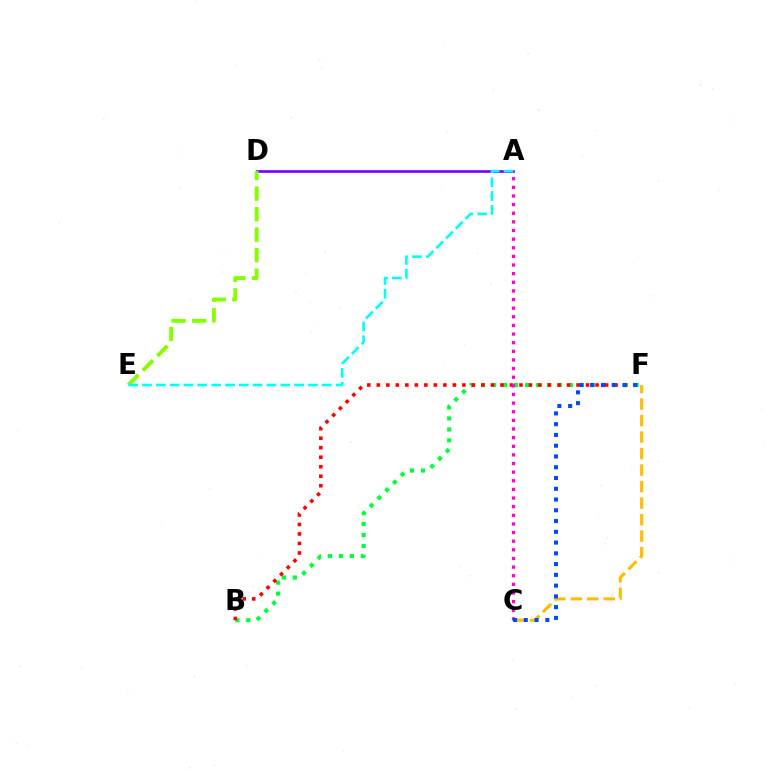{('A', 'D'): [{'color': '#7200ff', 'line_style': 'solid', 'thickness': 1.9}], ('D', 'E'): [{'color': '#84ff00', 'line_style': 'dashed', 'thickness': 2.79}], ('B', 'F'): [{'color': '#00ff39', 'line_style': 'dotted', 'thickness': 2.98}, {'color': '#ff0000', 'line_style': 'dotted', 'thickness': 2.58}], ('A', 'C'): [{'color': '#ff00cf', 'line_style': 'dotted', 'thickness': 2.34}], ('C', 'F'): [{'color': '#ffbd00', 'line_style': 'dashed', 'thickness': 2.24}, {'color': '#004bff', 'line_style': 'dotted', 'thickness': 2.92}], ('A', 'E'): [{'color': '#00fff6', 'line_style': 'dashed', 'thickness': 1.88}]}